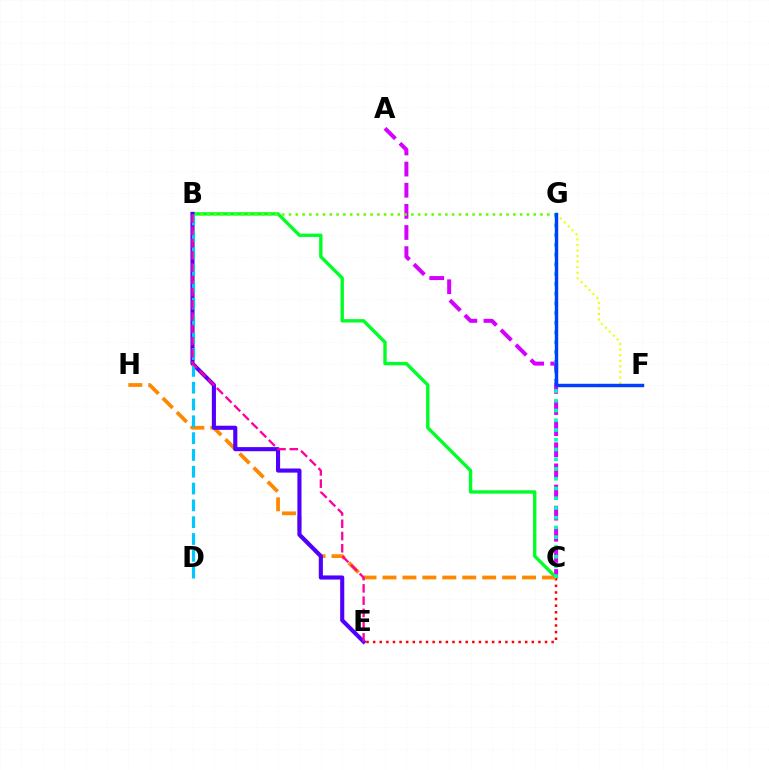{('A', 'C'): [{'color': '#d600ff', 'line_style': 'dashed', 'thickness': 2.87}], ('B', 'C'): [{'color': '#00ff27', 'line_style': 'solid', 'thickness': 2.43}], ('C', 'E'): [{'color': '#ff0000', 'line_style': 'dotted', 'thickness': 1.8}], ('C', 'H'): [{'color': '#ff8800', 'line_style': 'dashed', 'thickness': 2.71}], ('B', 'G'): [{'color': '#66ff00', 'line_style': 'dotted', 'thickness': 1.85}], ('B', 'E'): [{'color': '#4f00ff', 'line_style': 'solid', 'thickness': 2.96}, {'color': '#ff00a0', 'line_style': 'dashed', 'thickness': 1.66}], ('F', 'G'): [{'color': '#eeff00', 'line_style': 'dotted', 'thickness': 1.51}, {'color': '#003fff', 'line_style': 'solid', 'thickness': 2.46}], ('B', 'D'): [{'color': '#00c7ff', 'line_style': 'dashed', 'thickness': 2.28}], ('C', 'G'): [{'color': '#00ffaf', 'line_style': 'dotted', 'thickness': 2.65}]}